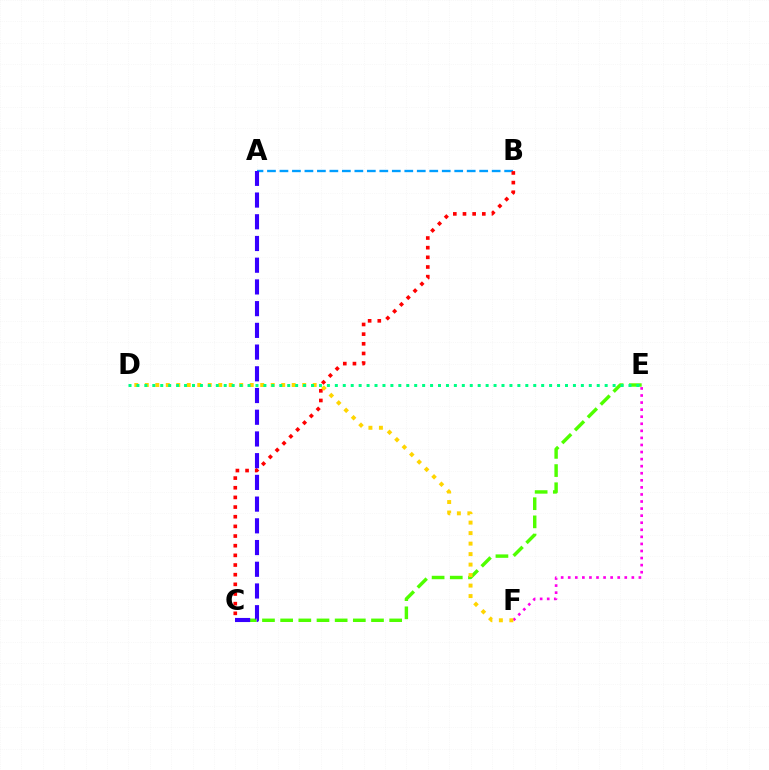{('A', 'B'): [{'color': '#009eff', 'line_style': 'dashed', 'thickness': 1.7}], ('E', 'F'): [{'color': '#ff00ed', 'line_style': 'dotted', 'thickness': 1.92}], ('C', 'E'): [{'color': '#4fff00', 'line_style': 'dashed', 'thickness': 2.47}], ('B', 'C'): [{'color': '#ff0000', 'line_style': 'dotted', 'thickness': 2.62}], ('D', 'F'): [{'color': '#ffd500', 'line_style': 'dotted', 'thickness': 2.85}], ('D', 'E'): [{'color': '#00ff86', 'line_style': 'dotted', 'thickness': 2.16}], ('A', 'C'): [{'color': '#3700ff', 'line_style': 'dashed', 'thickness': 2.95}]}